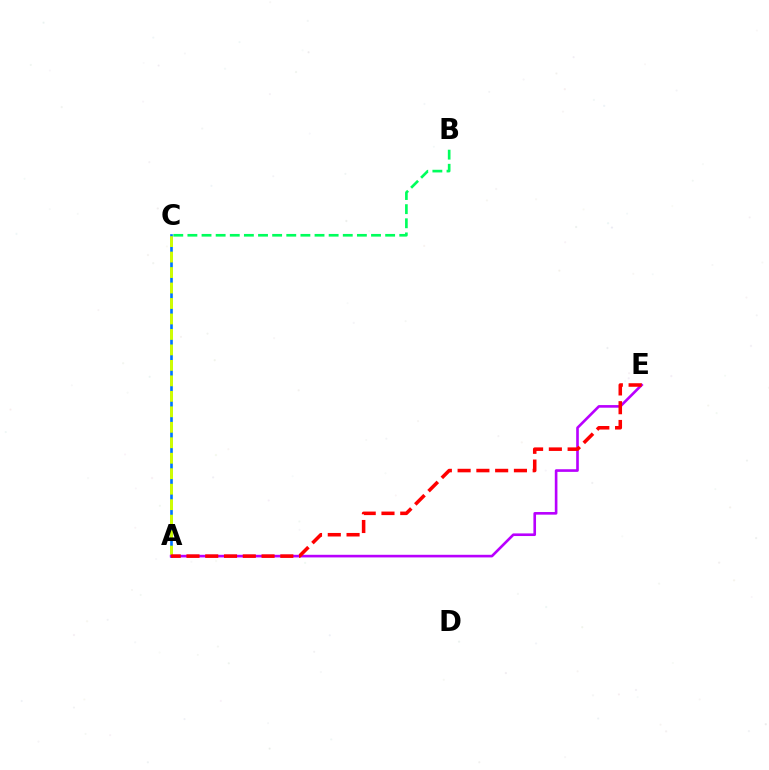{('B', 'C'): [{'color': '#00ff5c', 'line_style': 'dashed', 'thickness': 1.92}], ('A', 'C'): [{'color': '#0074ff', 'line_style': 'solid', 'thickness': 1.9}, {'color': '#d1ff00', 'line_style': 'dashed', 'thickness': 2.1}], ('A', 'E'): [{'color': '#b900ff', 'line_style': 'solid', 'thickness': 1.89}, {'color': '#ff0000', 'line_style': 'dashed', 'thickness': 2.55}]}